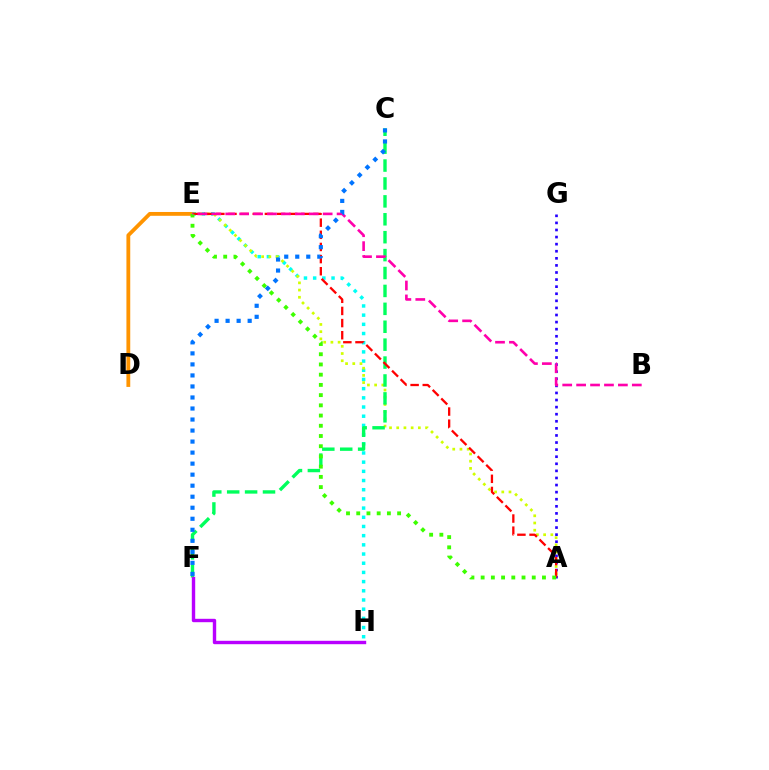{('D', 'E'): [{'color': '#ff9400', 'line_style': 'solid', 'thickness': 2.75}], ('A', 'G'): [{'color': '#2500ff', 'line_style': 'dotted', 'thickness': 1.93}], ('E', 'H'): [{'color': '#00fff6', 'line_style': 'dotted', 'thickness': 2.5}], ('A', 'E'): [{'color': '#d1ff00', 'line_style': 'dotted', 'thickness': 1.96}, {'color': '#ff0000', 'line_style': 'dashed', 'thickness': 1.65}, {'color': '#3dff00', 'line_style': 'dotted', 'thickness': 2.78}], ('C', 'F'): [{'color': '#00ff5c', 'line_style': 'dashed', 'thickness': 2.43}, {'color': '#0074ff', 'line_style': 'dotted', 'thickness': 3.0}], ('B', 'E'): [{'color': '#ff00ac', 'line_style': 'dashed', 'thickness': 1.89}], ('F', 'H'): [{'color': '#b900ff', 'line_style': 'solid', 'thickness': 2.45}]}